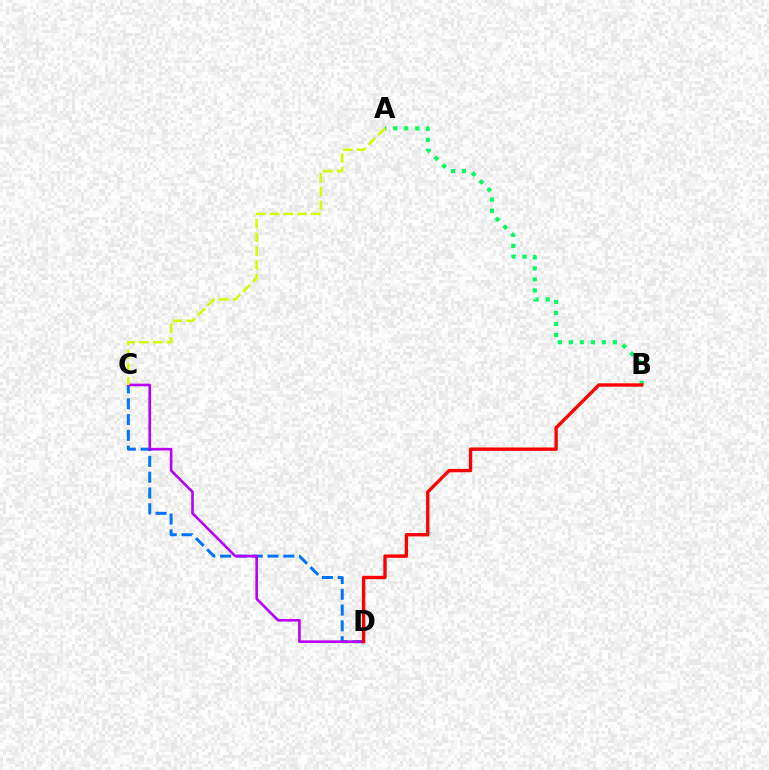{('C', 'D'): [{'color': '#0074ff', 'line_style': 'dashed', 'thickness': 2.15}, {'color': '#b900ff', 'line_style': 'solid', 'thickness': 1.88}], ('A', 'B'): [{'color': '#00ff5c', 'line_style': 'dotted', 'thickness': 2.99}], ('B', 'D'): [{'color': '#ff0000', 'line_style': 'solid', 'thickness': 2.42}], ('A', 'C'): [{'color': '#d1ff00', 'line_style': 'dashed', 'thickness': 1.87}]}